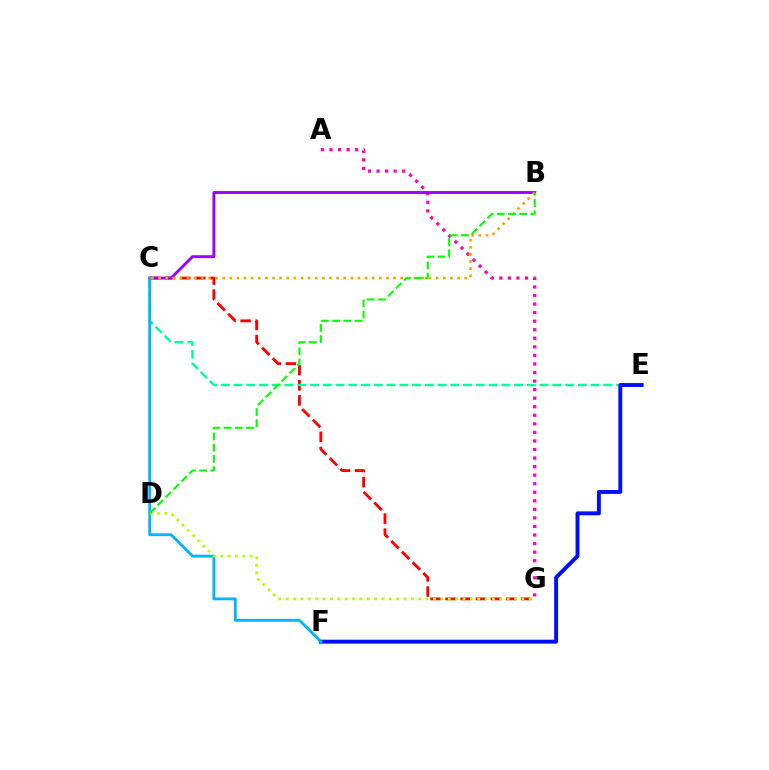{('C', 'G'): [{'color': '#ff0000', 'line_style': 'dashed', 'thickness': 2.05}], ('C', 'E'): [{'color': '#00ff9d', 'line_style': 'dashed', 'thickness': 1.73}], ('A', 'G'): [{'color': '#ff00bd', 'line_style': 'dotted', 'thickness': 2.32}], ('B', 'C'): [{'color': '#9b00ff', 'line_style': 'solid', 'thickness': 2.07}, {'color': '#ffa500', 'line_style': 'dotted', 'thickness': 1.93}], ('E', 'F'): [{'color': '#0010ff', 'line_style': 'solid', 'thickness': 2.82}], ('C', 'F'): [{'color': '#00b5ff', 'line_style': 'solid', 'thickness': 2.06}], ('D', 'G'): [{'color': '#b3ff00', 'line_style': 'dotted', 'thickness': 2.0}], ('B', 'D'): [{'color': '#08ff00', 'line_style': 'dashed', 'thickness': 1.52}]}